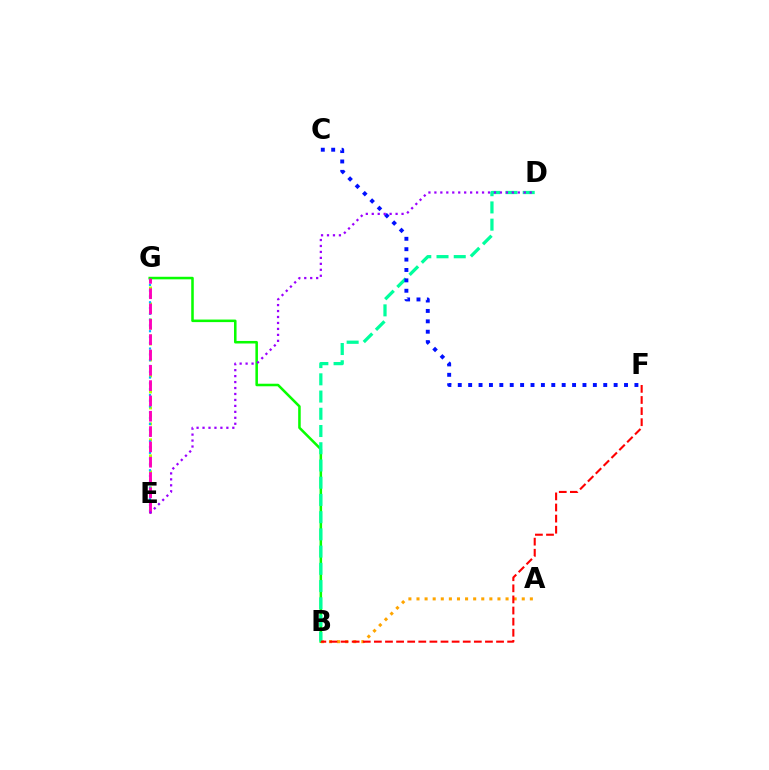{('E', 'G'): [{'color': '#b3ff00', 'line_style': 'dotted', 'thickness': 2.17}, {'color': '#00b5ff', 'line_style': 'dotted', 'thickness': 1.57}, {'color': '#ff00bd', 'line_style': 'dashed', 'thickness': 2.08}], ('B', 'G'): [{'color': '#08ff00', 'line_style': 'solid', 'thickness': 1.83}], ('A', 'B'): [{'color': '#ffa500', 'line_style': 'dotted', 'thickness': 2.2}], ('B', 'D'): [{'color': '#00ff9d', 'line_style': 'dashed', 'thickness': 2.34}], ('C', 'F'): [{'color': '#0010ff', 'line_style': 'dotted', 'thickness': 2.82}], ('D', 'E'): [{'color': '#9b00ff', 'line_style': 'dotted', 'thickness': 1.62}], ('B', 'F'): [{'color': '#ff0000', 'line_style': 'dashed', 'thickness': 1.51}]}